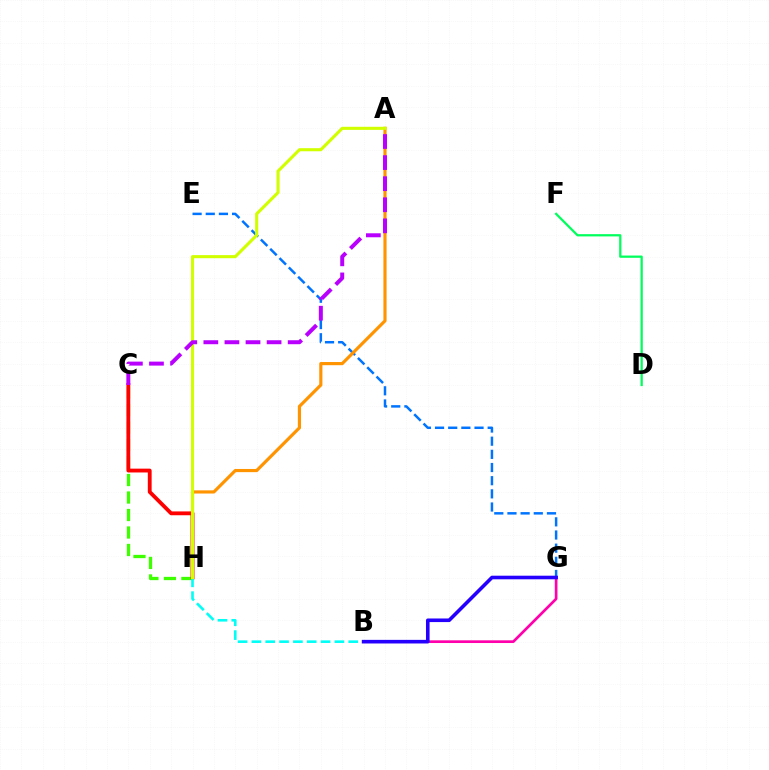{('E', 'G'): [{'color': '#0074ff', 'line_style': 'dashed', 'thickness': 1.79}], ('A', 'H'): [{'color': '#ff9400', 'line_style': 'solid', 'thickness': 2.28}, {'color': '#d1ff00', 'line_style': 'solid', 'thickness': 2.23}], ('C', 'H'): [{'color': '#3dff00', 'line_style': 'dashed', 'thickness': 2.38}, {'color': '#ff0000', 'line_style': 'solid', 'thickness': 2.75}], ('B', 'H'): [{'color': '#00fff6', 'line_style': 'dashed', 'thickness': 1.88}], ('A', 'C'): [{'color': '#b900ff', 'line_style': 'dashed', 'thickness': 2.86}], ('B', 'G'): [{'color': '#ff00ac', 'line_style': 'solid', 'thickness': 1.94}, {'color': '#2500ff', 'line_style': 'solid', 'thickness': 2.59}], ('D', 'F'): [{'color': '#00ff5c', 'line_style': 'solid', 'thickness': 1.62}]}